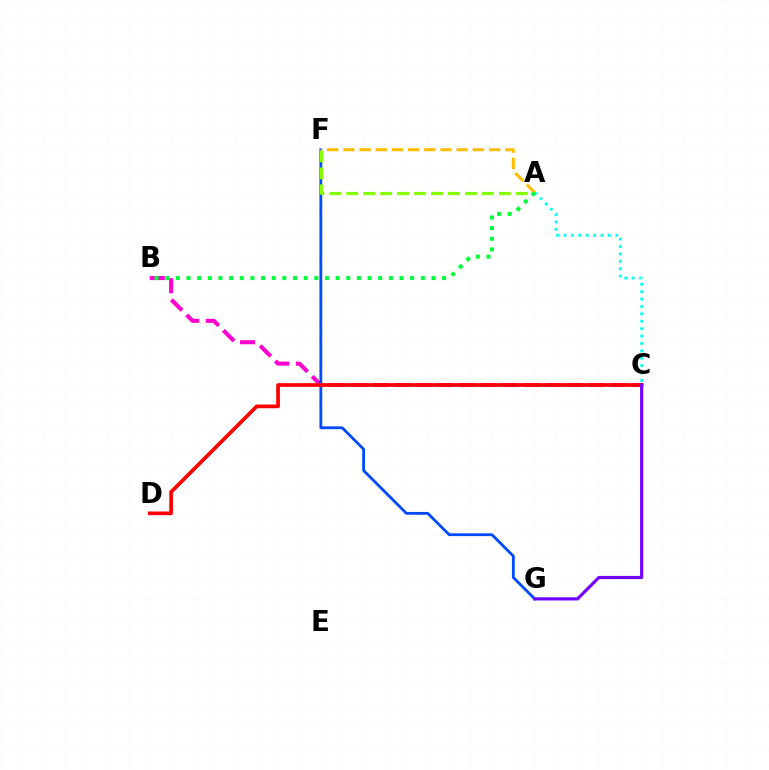{('B', 'C'): [{'color': '#ff00cf', 'line_style': 'dashed', 'thickness': 2.93}], ('F', 'G'): [{'color': '#004bff', 'line_style': 'solid', 'thickness': 2.02}], ('A', 'C'): [{'color': '#00fff6', 'line_style': 'dotted', 'thickness': 2.01}], ('A', 'F'): [{'color': '#84ff00', 'line_style': 'dashed', 'thickness': 2.3}, {'color': '#ffbd00', 'line_style': 'dashed', 'thickness': 2.2}], ('C', 'D'): [{'color': '#ff0000', 'line_style': 'solid', 'thickness': 2.66}], ('A', 'B'): [{'color': '#00ff39', 'line_style': 'dotted', 'thickness': 2.89}], ('C', 'G'): [{'color': '#7200ff', 'line_style': 'solid', 'thickness': 2.29}]}